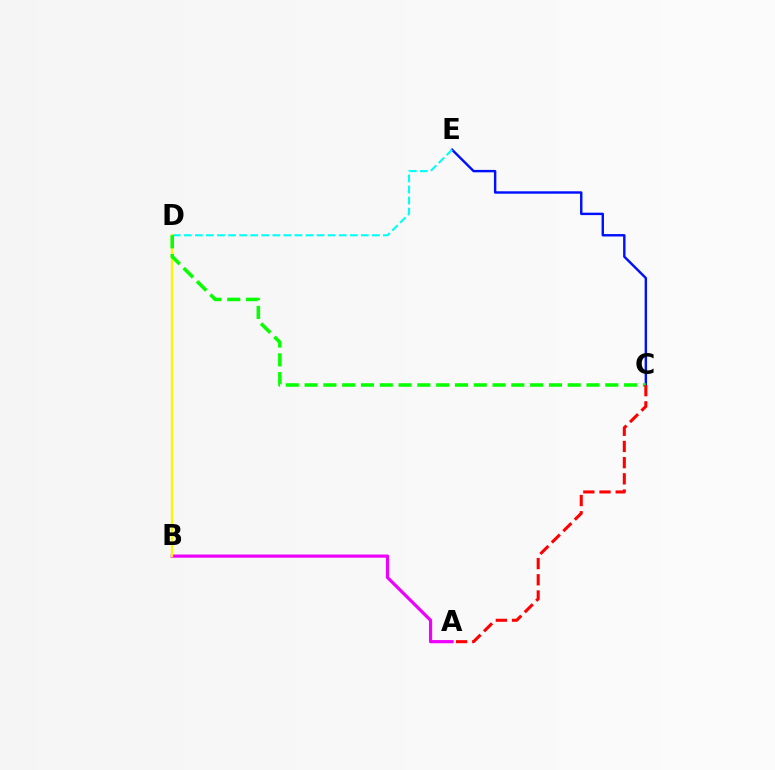{('C', 'E'): [{'color': '#0010ff', 'line_style': 'solid', 'thickness': 1.74}], ('A', 'B'): [{'color': '#ee00ff', 'line_style': 'solid', 'thickness': 2.29}], ('D', 'E'): [{'color': '#00fff6', 'line_style': 'dashed', 'thickness': 1.5}], ('B', 'D'): [{'color': '#fcf500', 'line_style': 'solid', 'thickness': 1.68}], ('C', 'D'): [{'color': '#08ff00', 'line_style': 'dashed', 'thickness': 2.55}], ('A', 'C'): [{'color': '#ff0000', 'line_style': 'dashed', 'thickness': 2.2}]}